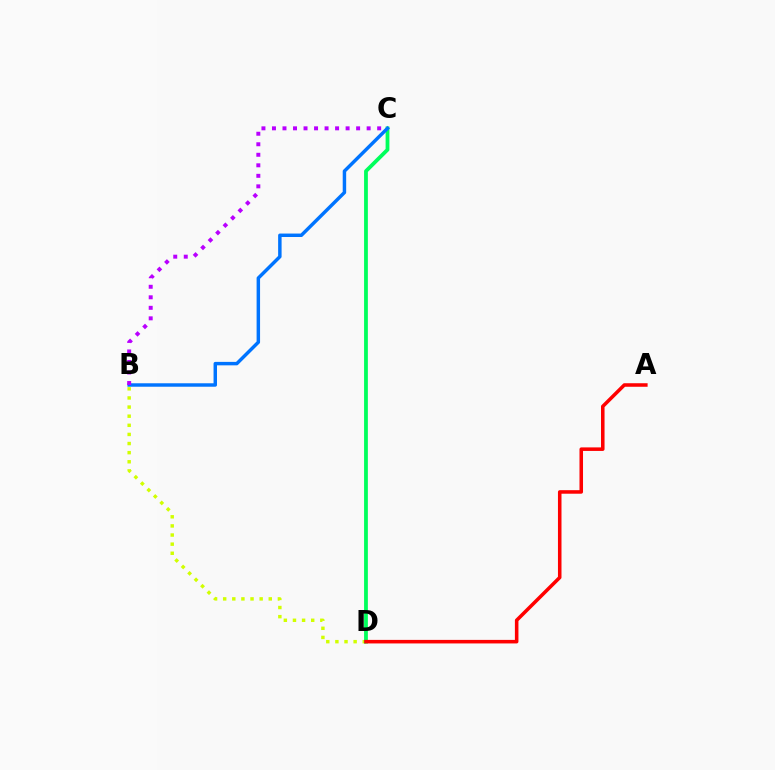{('B', 'D'): [{'color': '#d1ff00', 'line_style': 'dotted', 'thickness': 2.48}], ('C', 'D'): [{'color': '#00ff5c', 'line_style': 'solid', 'thickness': 2.73}], ('A', 'D'): [{'color': '#ff0000', 'line_style': 'solid', 'thickness': 2.55}], ('B', 'C'): [{'color': '#0074ff', 'line_style': 'solid', 'thickness': 2.49}, {'color': '#b900ff', 'line_style': 'dotted', 'thickness': 2.86}]}